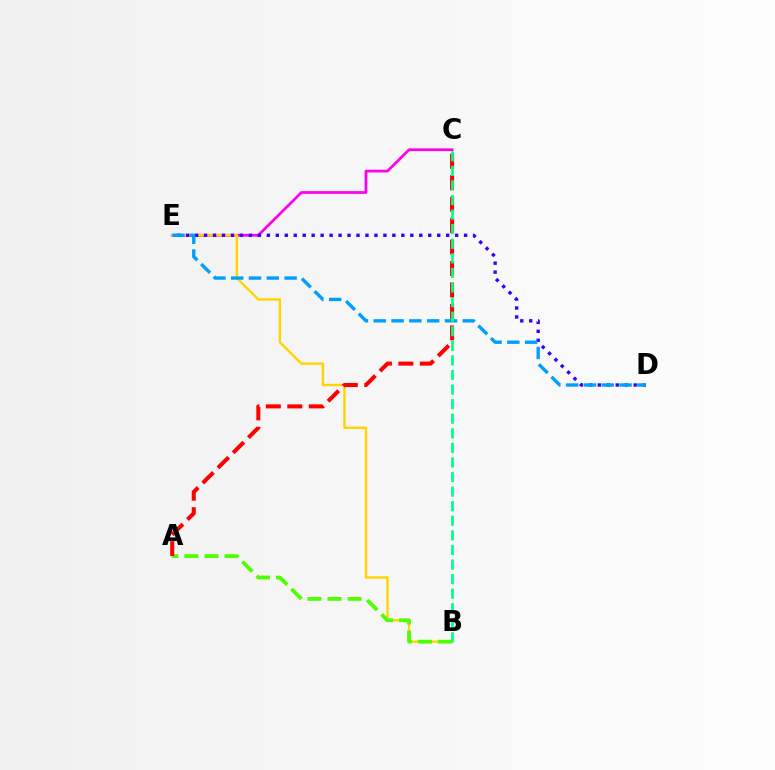{('C', 'E'): [{'color': '#ff00ed', 'line_style': 'solid', 'thickness': 1.97}], ('B', 'E'): [{'color': '#ffd500', 'line_style': 'solid', 'thickness': 1.73}], ('A', 'B'): [{'color': '#4fff00', 'line_style': 'dashed', 'thickness': 2.73}], ('D', 'E'): [{'color': '#3700ff', 'line_style': 'dotted', 'thickness': 2.44}, {'color': '#009eff', 'line_style': 'dashed', 'thickness': 2.42}], ('A', 'C'): [{'color': '#ff0000', 'line_style': 'dashed', 'thickness': 2.91}], ('B', 'C'): [{'color': '#00ff86', 'line_style': 'dashed', 'thickness': 1.98}]}